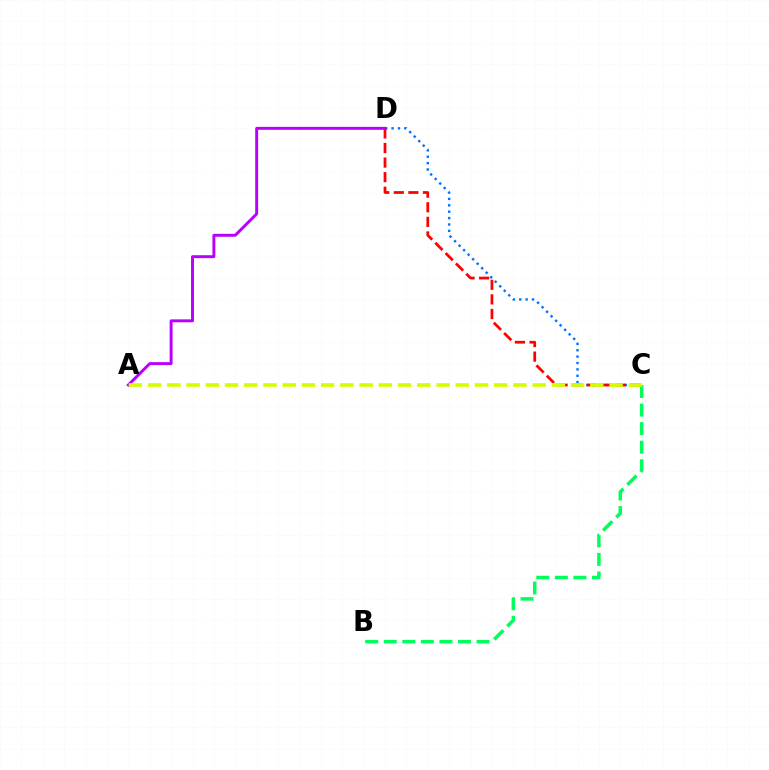{('C', 'D'): [{'color': '#0074ff', 'line_style': 'dotted', 'thickness': 1.73}, {'color': '#ff0000', 'line_style': 'dashed', 'thickness': 1.98}], ('B', 'C'): [{'color': '#00ff5c', 'line_style': 'dashed', 'thickness': 2.52}], ('A', 'D'): [{'color': '#b900ff', 'line_style': 'solid', 'thickness': 2.12}], ('A', 'C'): [{'color': '#d1ff00', 'line_style': 'dashed', 'thickness': 2.61}]}